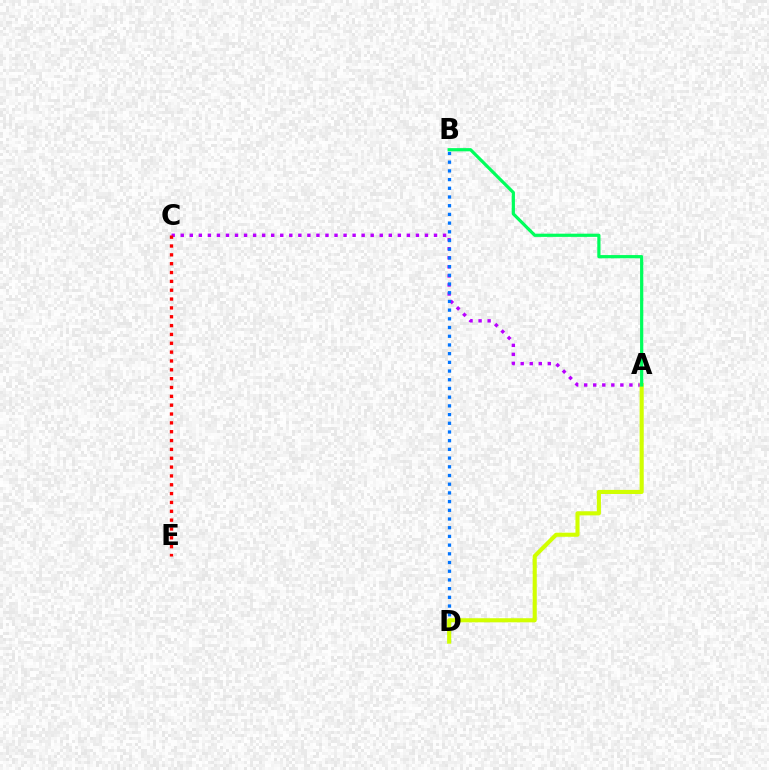{('A', 'C'): [{'color': '#b900ff', 'line_style': 'dotted', 'thickness': 2.46}], ('B', 'D'): [{'color': '#0074ff', 'line_style': 'dotted', 'thickness': 2.36}], ('C', 'E'): [{'color': '#ff0000', 'line_style': 'dotted', 'thickness': 2.4}], ('A', 'D'): [{'color': '#d1ff00', 'line_style': 'solid', 'thickness': 2.94}], ('A', 'B'): [{'color': '#00ff5c', 'line_style': 'solid', 'thickness': 2.31}]}